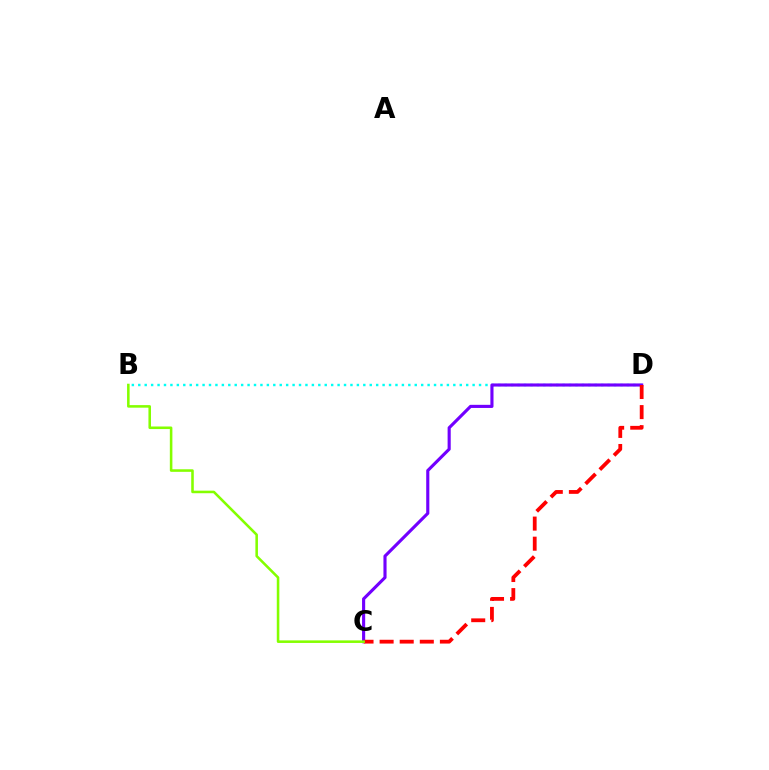{('B', 'D'): [{'color': '#00fff6', 'line_style': 'dotted', 'thickness': 1.75}], ('C', 'D'): [{'color': '#7200ff', 'line_style': 'solid', 'thickness': 2.25}, {'color': '#ff0000', 'line_style': 'dashed', 'thickness': 2.73}], ('B', 'C'): [{'color': '#84ff00', 'line_style': 'solid', 'thickness': 1.84}]}